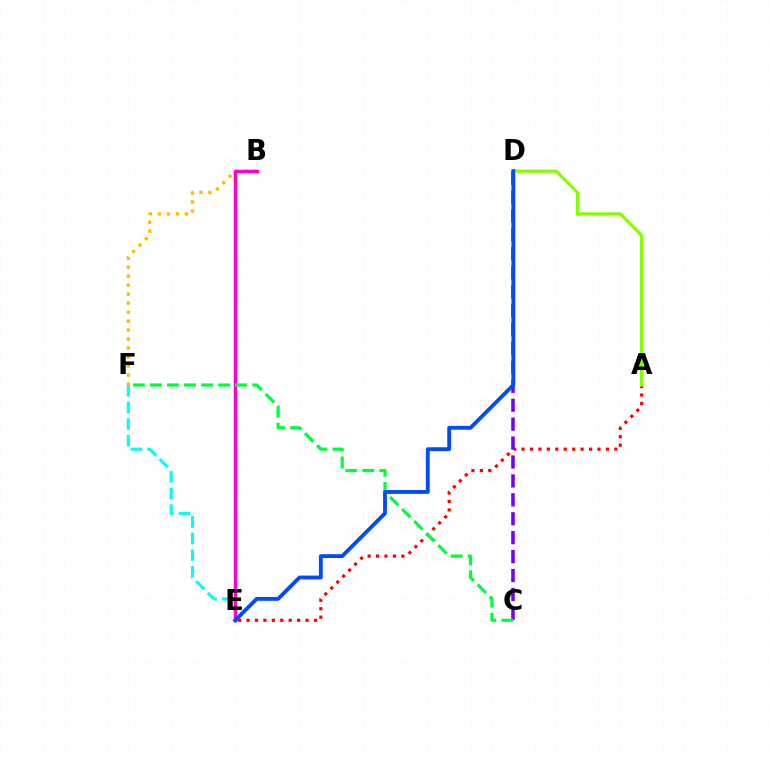{('B', 'F'): [{'color': '#ffbd00', 'line_style': 'dotted', 'thickness': 2.44}], ('A', 'E'): [{'color': '#ff0000', 'line_style': 'dotted', 'thickness': 2.29}], ('E', 'F'): [{'color': '#00fff6', 'line_style': 'dashed', 'thickness': 2.26}], ('C', 'D'): [{'color': '#7200ff', 'line_style': 'dashed', 'thickness': 2.57}], ('A', 'D'): [{'color': '#84ff00', 'line_style': 'solid', 'thickness': 2.34}], ('B', 'E'): [{'color': '#ff00cf', 'line_style': 'solid', 'thickness': 2.49}], ('C', 'F'): [{'color': '#00ff39', 'line_style': 'dashed', 'thickness': 2.32}], ('D', 'E'): [{'color': '#004bff', 'line_style': 'solid', 'thickness': 2.76}]}